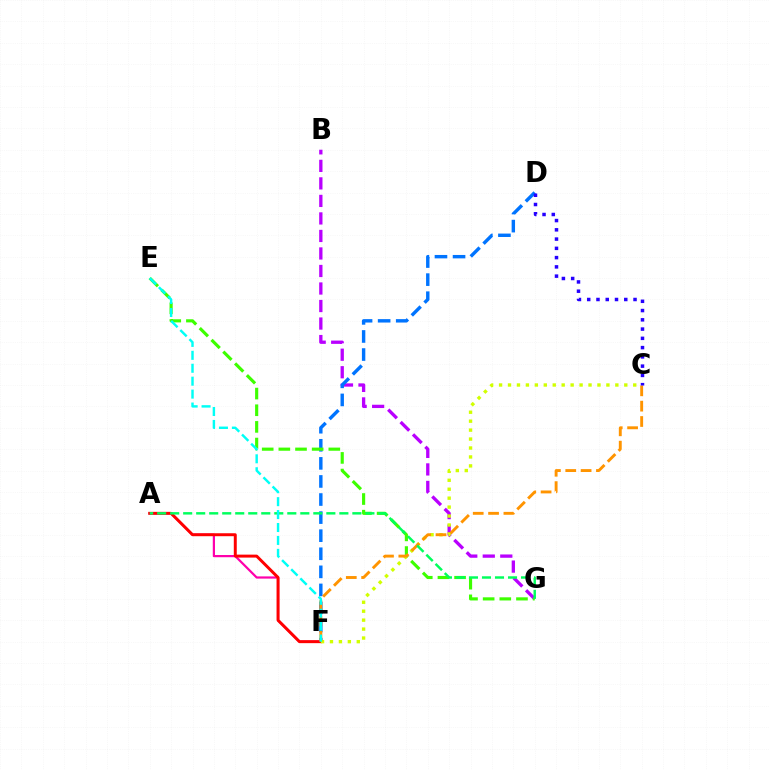{('B', 'G'): [{'color': '#b900ff', 'line_style': 'dashed', 'thickness': 2.38}], ('A', 'F'): [{'color': '#ff00ac', 'line_style': 'solid', 'thickness': 1.59}, {'color': '#ff0000', 'line_style': 'solid', 'thickness': 2.13}], ('D', 'F'): [{'color': '#0074ff', 'line_style': 'dashed', 'thickness': 2.46}], ('E', 'G'): [{'color': '#3dff00', 'line_style': 'dashed', 'thickness': 2.26}], ('C', 'F'): [{'color': '#d1ff00', 'line_style': 'dotted', 'thickness': 2.43}, {'color': '#ff9400', 'line_style': 'dashed', 'thickness': 2.09}], ('A', 'G'): [{'color': '#00ff5c', 'line_style': 'dashed', 'thickness': 1.77}], ('C', 'D'): [{'color': '#2500ff', 'line_style': 'dotted', 'thickness': 2.52}], ('E', 'F'): [{'color': '#00fff6', 'line_style': 'dashed', 'thickness': 1.76}]}